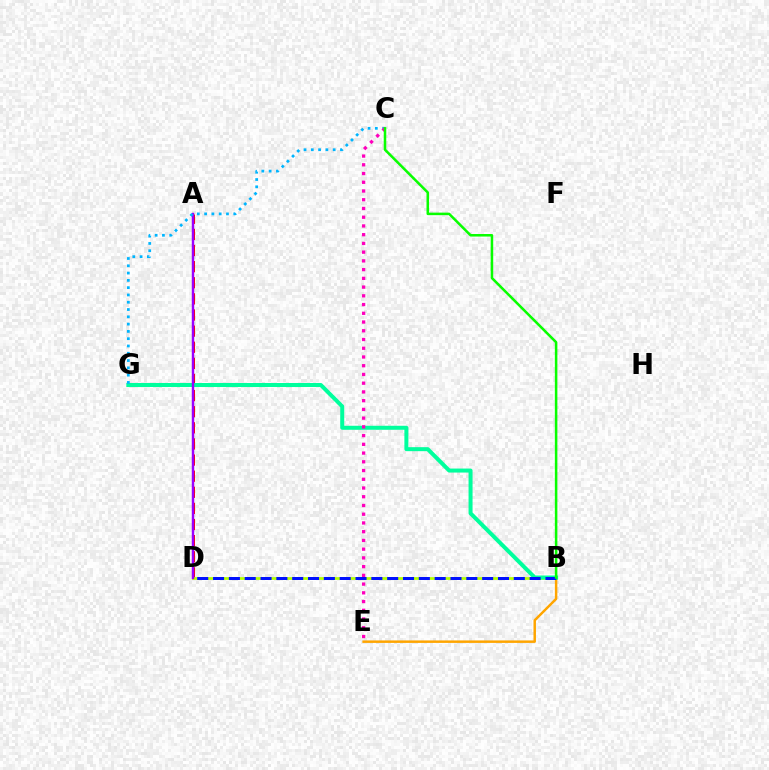{('B', 'E'): [{'color': '#ffa500', 'line_style': 'solid', 'thickness': 1.78}], ('A', 'D'): [{'color': '#ff0000', 'line_style': 'dashed', 'thickness': 2.19}, {'color': '#9b00ff', 'line_style': 'solid', 'thickness': 1.74}], ('B', 'D'): [{'color': '#b3ff00', 'line_style': 'solid', 'thickness': 1.97}, {'color': '#0010ff', 'line_style': 'dashed', 'thickness': 2.15}], ('B', 'G'): [{'color': '#00ff9d', 'line_style': 'solid', 'thickness': 2.88}], ('C', 'G'): [{'color': '#00b5ff', 'line_style': 'dotted', 'thickness': 1.98}], ('C', 'E'): [{'color': '#ff00bd', 'line_style': 'dotted', 'thickness': 2.37}], ('B', 'C'): [{'color': '#08ff00', 'line_style': 'solid', 'thickness': 1.82}]}